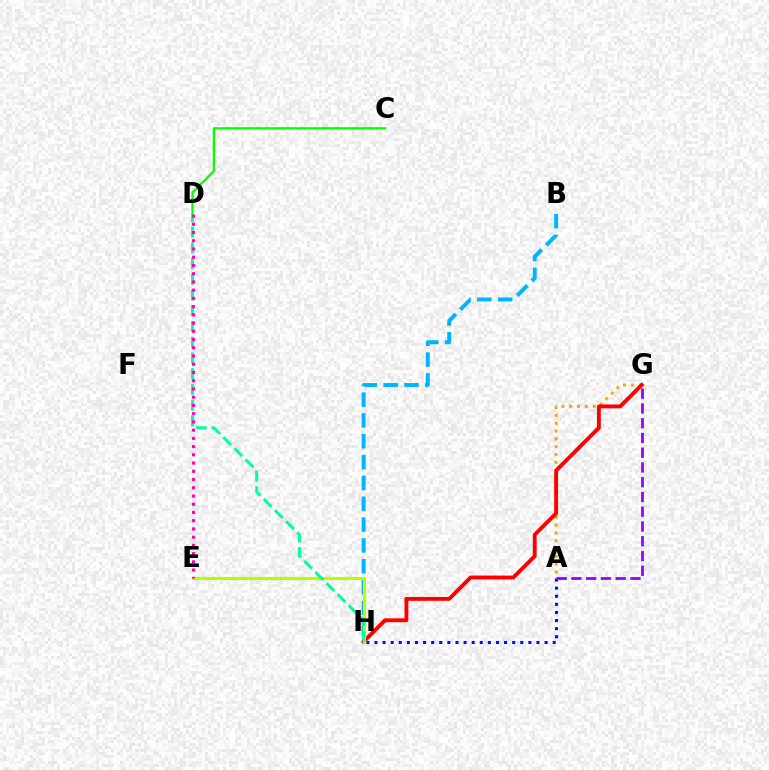{('B', 'H'): [{'color': '#00b5ff', 'line_style': 'dashed', 'thickness': 2.83}], ('A', 'G'): [{'color': '#ffa500', 'line_style': 'dotted', 'thickness': 2.13}, {'color': '#9b00ff', 'line_style': 'dashed', 'thickness': 2.01}], ('A', 'H'): [{'color': '#0010ff', 'line_style': 'dotted', 'thickness': 2.2}], ('G', 'H'): [{'color': '#ff0000', 'line_style': 'solid', 'thickness': 2.77}], ('E', 'H'): [{'color': '#b3ff00', 'line_style': 'solid', 'thickness': 2.24}], ('D', 'H'): [{'color': '#00ff9d', 'line_style': 'dashed', 'thickness': 2.14}], ('D', 'E'): [{'color': '#ff00bd', 'line_style': 'dotted', 'thickness': 2.24}], ('C', 'D'): [{'color': '#08ff00', 'line_style': 'solid', 'thickness': 1.67}]}